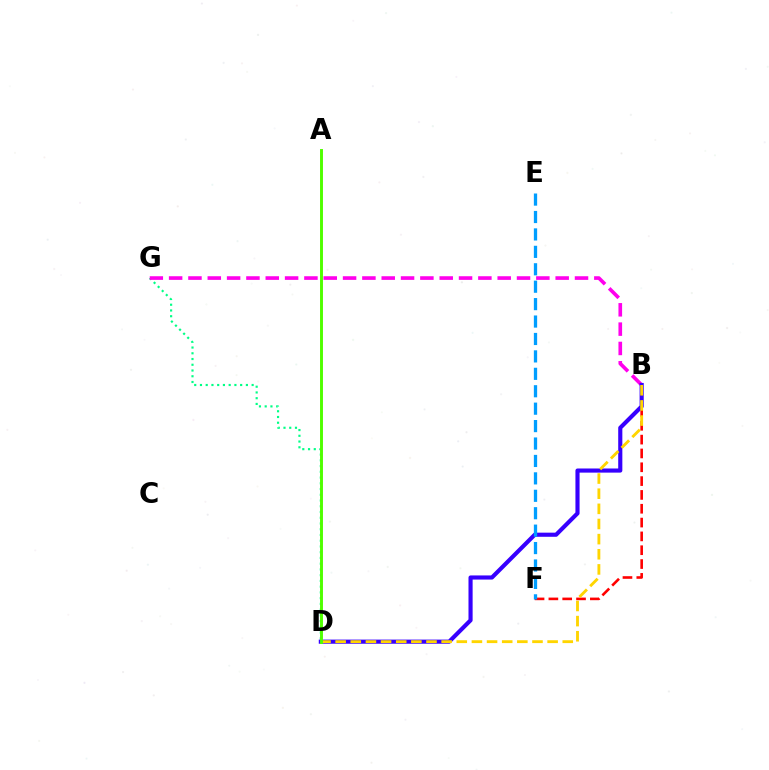{('D', 'G'): [{'color': '#00ff86', 'line_style': 'dotted', 'thickness': 1.56}], ('B', 'F'): [{'color': '#ff0000', 'line_style': 'dashed', 'thickness': 1.88}], ('B', 'G'): [{'color': '#ff00ed', 'line_style': 'dashed', 'thickness': 2.63}], ('B', 'D'): [{'color': '#3700ff', 'line_style': 'solid', 'thickness': 2.98}, {'color': '#ffd500', 'line_style': 'dashed', 'thickness': 2.06}], ('E', 'F'): [{'color': '#009eff', 'line_style': 'dashed', 'thickness': 2.37}], ('A', 'D'): [{'color': '#4fff00', 'line_style': 'solid', 'thickness': 2.11}]}